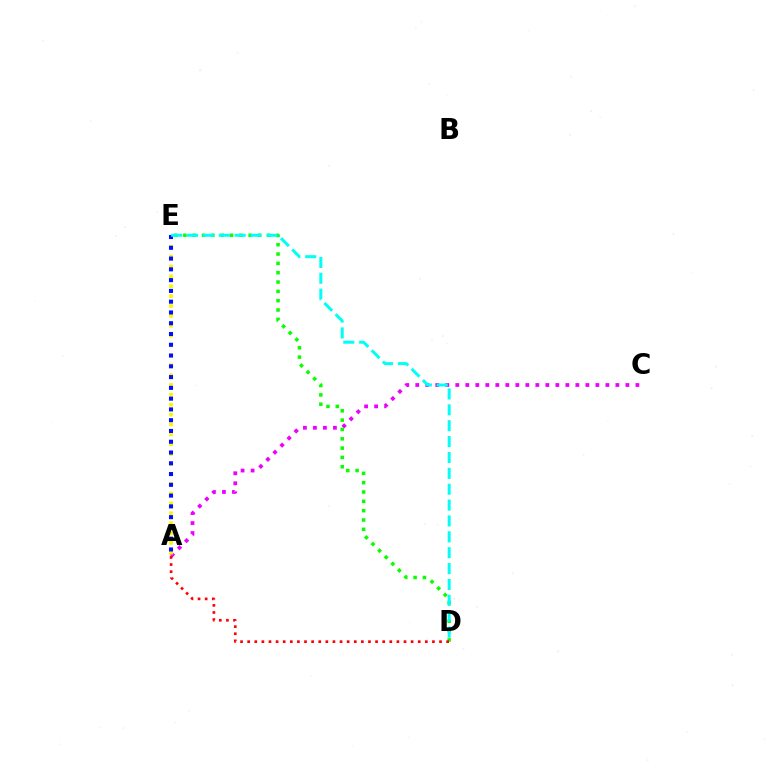{('A', 'C'): [{'color': '#ee00ff', 'line_style': 'dotted', 'thickness': 2.72}], ('D', 'E'): [{'color': '#08ff00', 'line_style': 'dotted', 'thickness': 2.53}, {'color': '#00fff6', 'line_style': 'dashed', 'thickness': 2.16}], ('A', 'E'): [{'color': '#fcf500', 'line_style': 'dotted', 'thickness': 2.68}, {'color': '#0010ff', 'line_style': 'dotted', 'thickness': 2.93}], ('A', 'D'): [{'color': '#ff0000', 'line_style': 'dotted', 'thickness': 1.93}]}